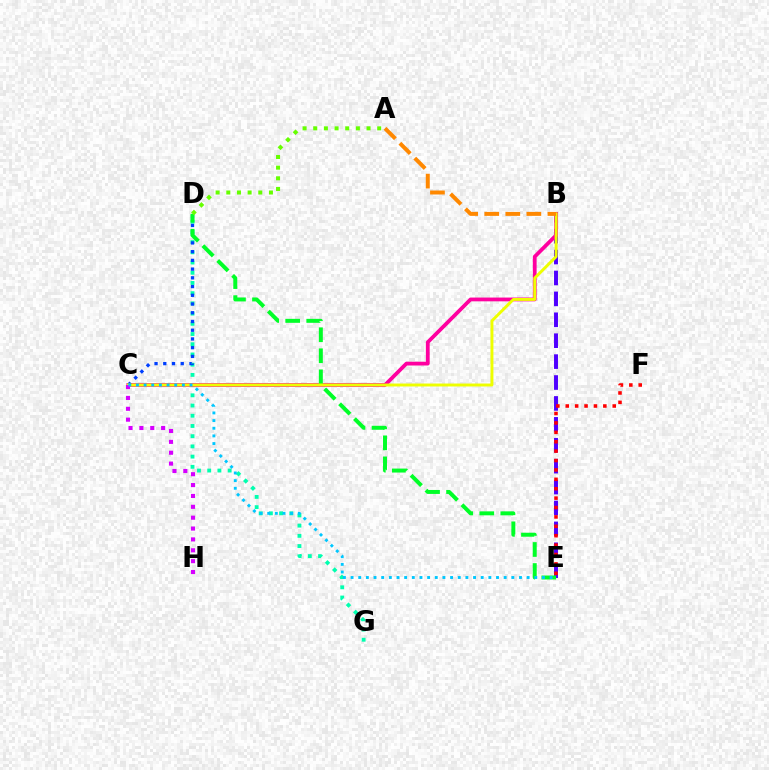{('B', 'E'): [{'color': '#4f00ff', 'line_style': 'dashed', 'thickness': 2.84}], ('D', 'G'): [{'color': '#00ffaf', 'line_style': 'dotted', 'thickness': 2.78}], ('B', 'C'): [{'color': '#ff00a0', 'line_style': 'solid', 'thickness': 2.72}, {'color': '#eeff00', 'line_style': 'solid', 'thickness': 2.11}], ('C', 'D'): [{'color': '#003fff', 'line_style': 'dotted', 'thickness': 2.37}], ('D', 'E'): [{'color': '#00ff27', 'line_style': 'dashed', 'thickness': 2.86}], ('A', 'D'): [{'color': '#66ff00', 'line_style': 'dotted', 'thickness': 2.9}], ('C', 'H'): [{'color': '#d600ff', 'line_style': 'dotted', 'thickness': 2.95}], ('C', 'E'): [{'color': '#00c7ff', 'line_style': 'dotted', 'thickness': 2.08}], ('A', 'B'): [{'color': '#ff8800', 'line_style': 'dashed', 'thickness': 2.86}], ('E', 'F'): [{'color': '#ff0000', 'line_style': 'dotted', 'thickness': 2.55}]}